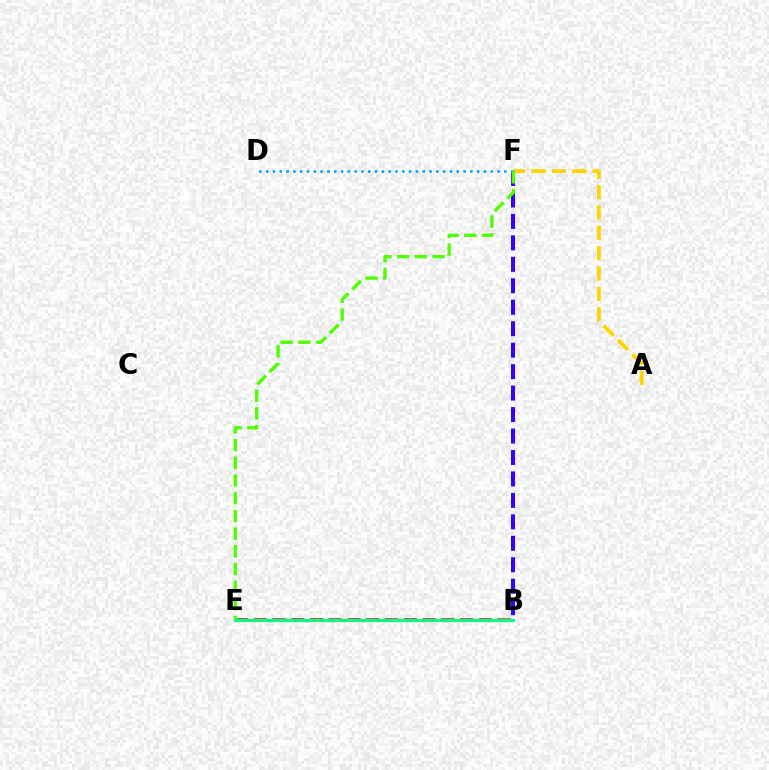{('B', 'F'): [{'color': '#3700ff', 'line_style': 'dashed', 'thickness': 2.92}], ('B', 'E'): [{'color': '#ff00ed', 'line_style': 'dashed', 'thickness': 1.81}, {'color': '#ff0000', 'line_style': 'dashed', 'thickness': 2.55}, {'color': '#00ff86', 'line_style': 'solid', 'thickness': 2.31}], ('A', 'F'): [{'color': '#ffd500', 'line_style': 'dashed', 'thickness': 2.76}], ('D', 'F'): [{'color': '#009eff', 'line_style': 'dotted', 'thickness': 1.85}], ('E', 'F'): [{'color': '#4fff00', 'line_style': 'dashed', 'thickness': 2.41}]}